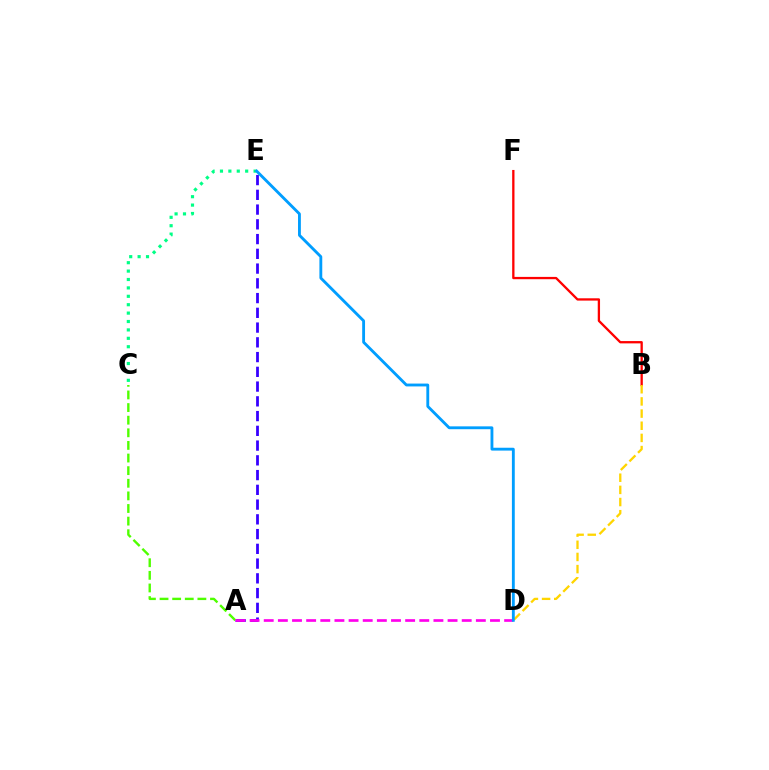{('A', 'E'): [{'color': '#3700ff', 'line_style': 'dashed', 'thickness': 2.0}], ('C', 'E'): [{'color': '#00ff86', 'line_style': 'dotted', 'thickness': 2.28}], ('B', 'F'): [{'color': '#ff0000', 'line_style': 'solid', 'thickness': 1.66}], ('B', 'D'): [{'color': '#ffd500', 'line_style': 'dashed', 'thickness': 1.65}], ('A', 'C'): [{'color': '#4fff00', 'line_style': 'dashed', 'thickness': 1.71}], ('A', 'D'): [{'color': '#ff00ed', 'line_style': 'dashed', 'thickness': 1.92}], ('D', 'E'): [{'color': '#009eff', 'line_style': 'solid', 'thickness': 2.05}]}